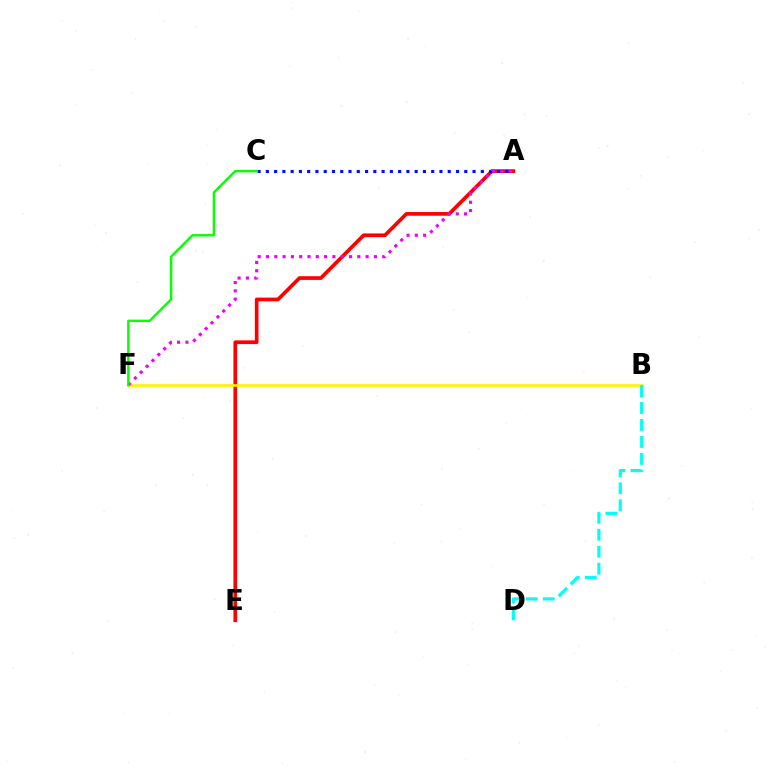{('A', 'E'): [{'color': '#ff0000', 'line_style': 'solid', 'thickness': 2.67}], ('A', 'C'): [{'color': '#0010ff', 'line_style': 'dotted', 'thickness': 2.25}], ('B', 'F'): [{'color': '#fcf500', 'line_style': 'solid', 'thickness': 1.89}], ('B', 'D'): [{'color': '#00fff6', 'line_style': 'dashed', 'thickness': 2.3}], ('A', 'F'): [{'color': '#ee00ff', 'line_style': 'dotted', 'thickness': 2.26}], ('C', 'F'): [{'color': '#08ff00', 'line_style': 'solid', 'thickness': 1.74}]}